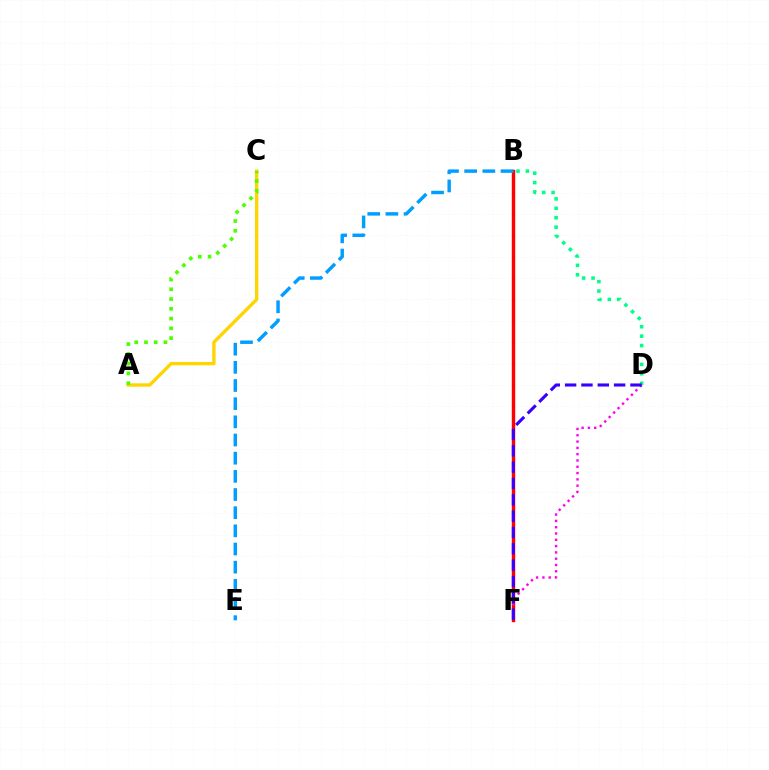{('B', 'F'): [{'color': '#ff0000', 'line_style': 'solid', 'thickness': 2.46}], ('B', 'E'): [{'color': '#009eff', 'line_style': 'dashed', 'thickness': 2.47}], ('B', 'D'): [{'color': '#00ff86', 'line_style': 'dotted', 'thickness': 2.56}], ('A', 'C'): [{'color': '#ffd500', 'line_style': 'solid', 'thickness': 2.41}, {'color': '#4fff00', 'line_style': 'dotted', 'thickness': 2.65}], ('D', 'F'): [{'color': '#ff00ed', 'line_style': 'dotted', 'thickness': 1.71}, {'color': '#3700ff', 'line_style': 'dashed', 'thickness': 2.22}]}